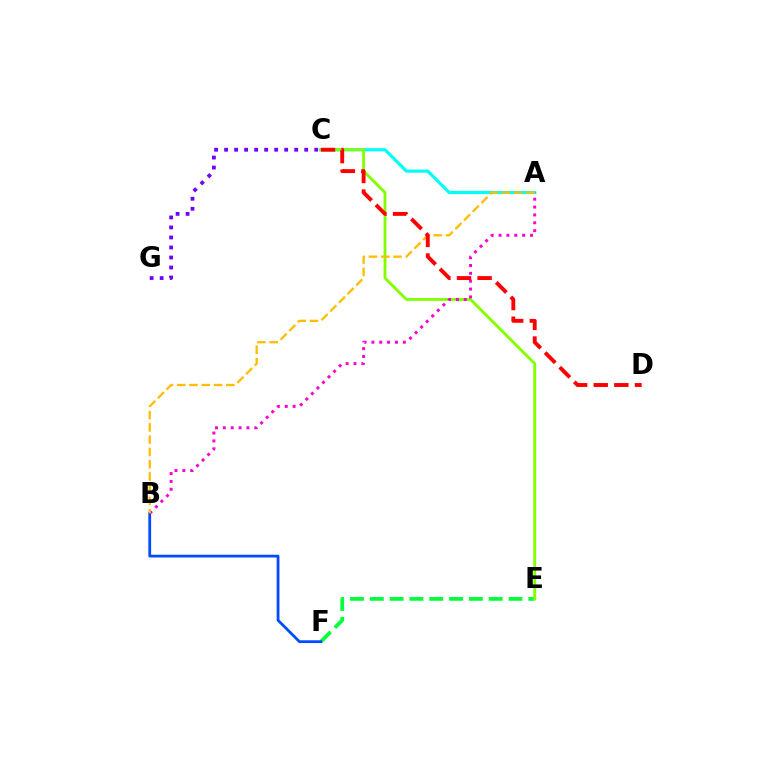{('E', 'F'): [{'color': '#00ff39', 'line_style': 'dashed', 'thickness': 2.69}], ('A', 'C'): [{'color': '#00fff6', 'line_style': 'solid', 'thickness': 2.28}], ('B', 'F'): [{'color': '#004bff', 'line_style': 'solid', 'thickness': 1.99}], ('C', 'E'): [{'color': '#84ff00', 'line_style': 'solid', 'thickness': 2.08}], ('C', 'G'): [{'color': '#7200ff', 'line_style': 'dotted', 'thickness': 2.72}], ('A', 'B'): [{'color': '#ff00cf', 'line_style': 'dotted', 'thickness': 2.14}, {'color': '#ffbd00', 'line_style': 'dashed', 'thickness': 1.67}], ('C', 'D'): [{'color': '#ff0000', 'line_style': 'dashed', 'thickness': 2.8}]}